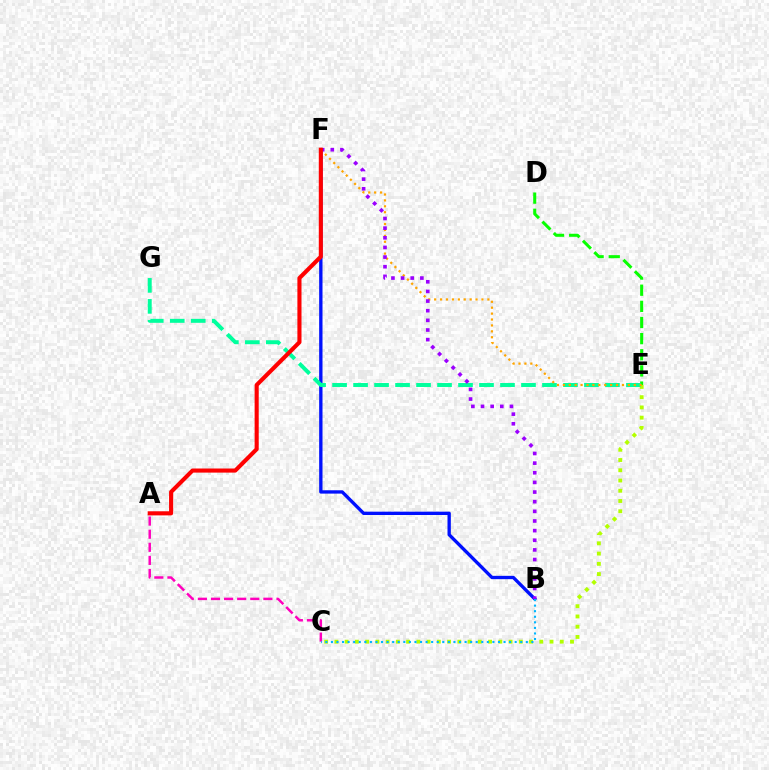{('B', 'F'): [{'color': '#0010ff', 'line_style': 'solid', 'thickness': 2.4}, {'color': '#9b00ff', 'line_style': 'dotted', 'thickness': 2.62}], ('D', 'E'): [{'color': '#08ff00', 'line_style': 'dashed', 'thickness': 2.19}], ('C', 'E'): [{'color': '#b3ff00', 'line_style': 'dotted', 'thickness': 2.78}], ('E', 'G'): [{'color': '#00ff9d', 'line_style': 'dashed', 'thickness': 2.85}], ('E', 'F'): [{'color': '#ffa500', 'line_style': 'dotted', 'thickness': 1.61}], ('A', 'C'): [{'color': '#ff00bd', 'line_style': 'dashed', 'thickness': 1.78}], ('A', 'F'): [{'color': '#ff0000', 'line_style': 'solid', 'thickness': 2.95}], ('B', 'C'): [{'color': '#00b5ff', 'line_style': 'dotted', 'thickness': 1.51}]}